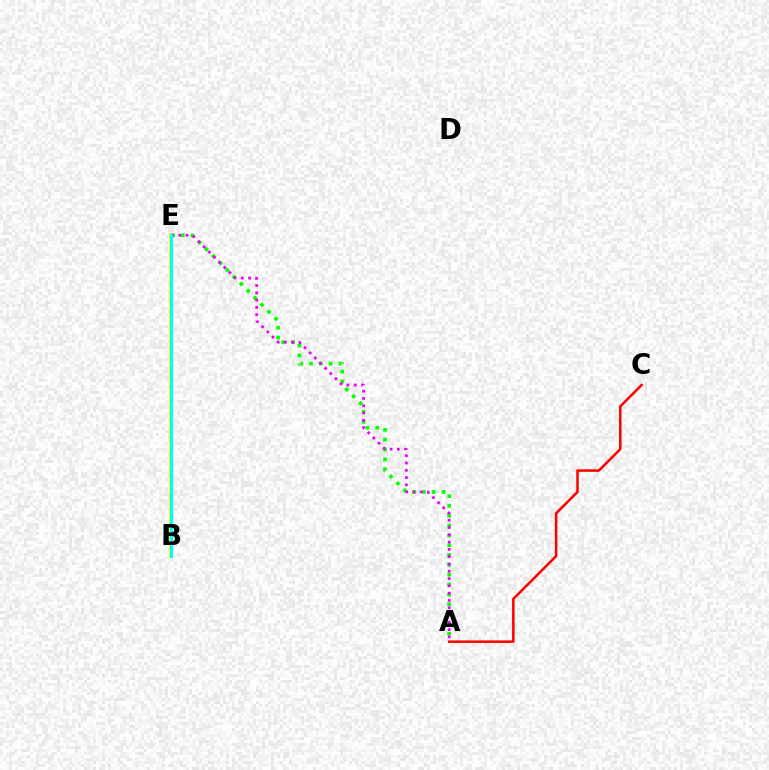{('B', 'E'): [{'color': '#fcf500', 'line_style': 'solid', 'thickness': 2.78}, {'color': '#0010ff', 'line_style': 'dashed', 'thickness': 1.89}, {'color': '#00fff6', 'line_style': 'solid', 'thickness': 2.26}], ('A', 'C'): [{'color': '#ff0000', 'line_style': 'solid', 'thickness': 1.81}], ('A', 'E'): [{'color': '#08ff00', 'line_style': 'dotted', 'thickness': 2.67}, {'color': '#ee00ff', 'line_style': 'dotted', 'thickness': 1.98}]}